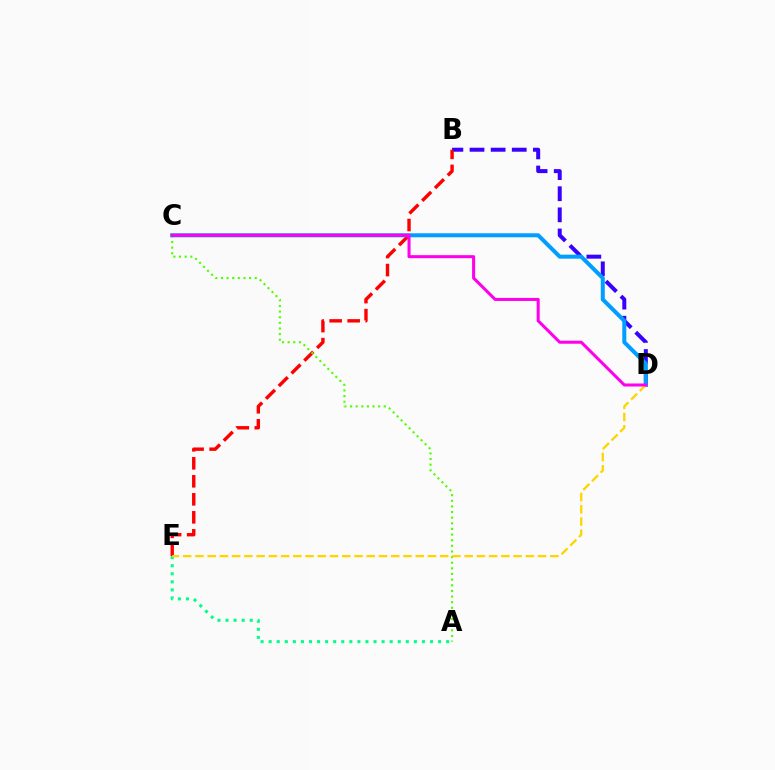{('B', 'D'): [{'color': '#3700ff', 'line_style': 'dashed', 'thickness': 2.87}], ('B', 'E'): [{'color': '#ff0000', 'line_style': 'dashed', 'thickness': 2.45}], ('A', 'C'): [{'color': '#4fff00', 'line_style': 'dotted', 'thickness': 1.53}], ('A', 'E'): [{'color': '#00ff86', 'line_style': 'dotted', 'thickness': 2.19}], ('C', 'D'): [{'color': '#009eff', 'line_style': 'solid', 'thickness': 2.89}, {'color': '#ff00ed', 'line_style': 'solid', 'thickness': 2.19}], ('D', 'E'): [{'color': '#ffd500', 'line_style': 'dashed', 'thickness': 1.66}]}